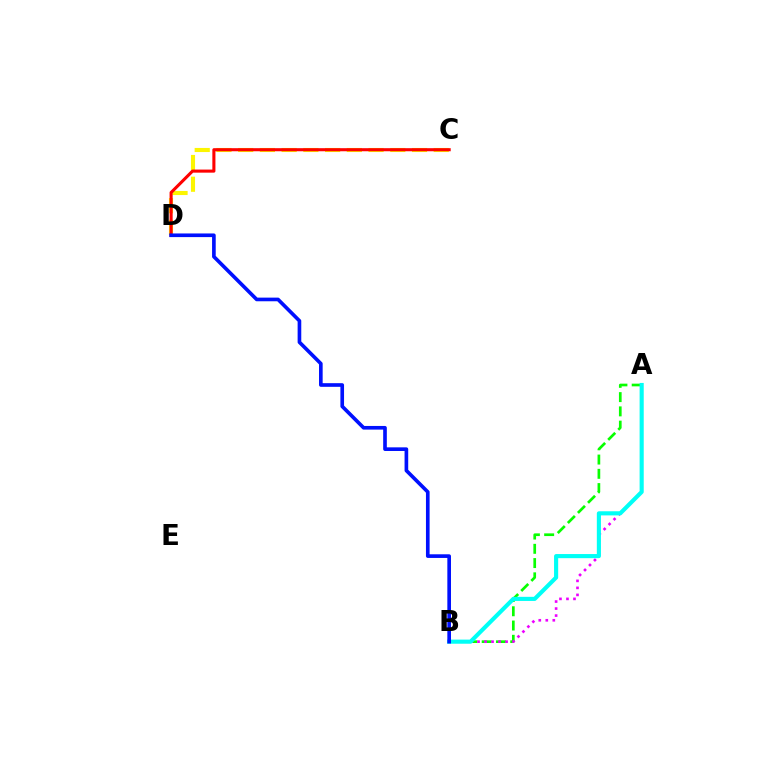{('C', 'D'): [{'color': '#fcf500', 'line_style': 'dashed', 'thickness': 2.95}, {'color': '#ff0000', 'line_style': 'solid', 'thickness': 2.22}], ('A', 'B'): [{'color': '#08ff00', 'line_style': 'dashed', 'thickness': 1.94}, {'color': '#ee00ff', 'line_style': 'dotted', 'thickness': 1.9}, {'color': '#00fff6', 'line_style': 'solid', 'thickness': 2.97}], ('B', 'D'): [{'color': '#0010ff', 'line_style': 'solid', 'thickness': 2.63}]}